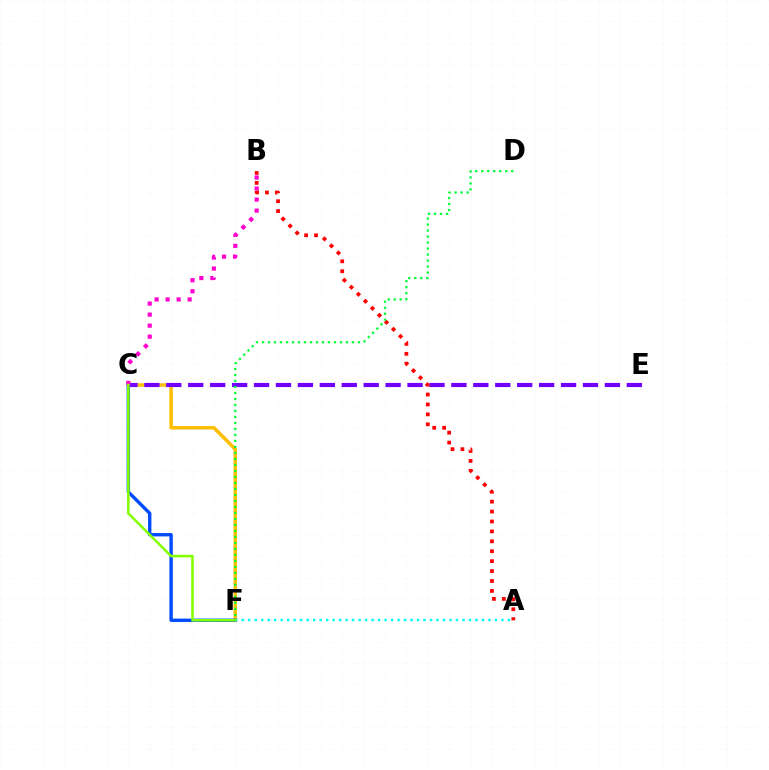{('C', 'F'): [{'color': '#ffbd00', 'line_style': 'solid', 'thickness': 2.5}, {'color': '#004bff', 'line_style': 'solid', 'thickness': 2.43}, {'color': '#84ff00', 'line_style': 'solid', 'thickness': 1.86}], ('C', 'E'): [{'color': '#7200ff', 'line_style': 'dashed', 'thickness': 2.98}], ('A', 'F'): [{'color': '#00fff6', 'line_style': 'dotted', 'thickness': 1.76}], ('B', 'C'): [{'color': '#ff00cf', 'line_style': 'dotted', 'thickness': 3.0}], ('A', 'B'): [{'color': '#ff0000', 'line_style': 'dotted', 'thickness': 2.7}], ('D', 'F'): [{'color': '#00ff39', 'line_style': 'dotted', 'thickness': 1.63}]}